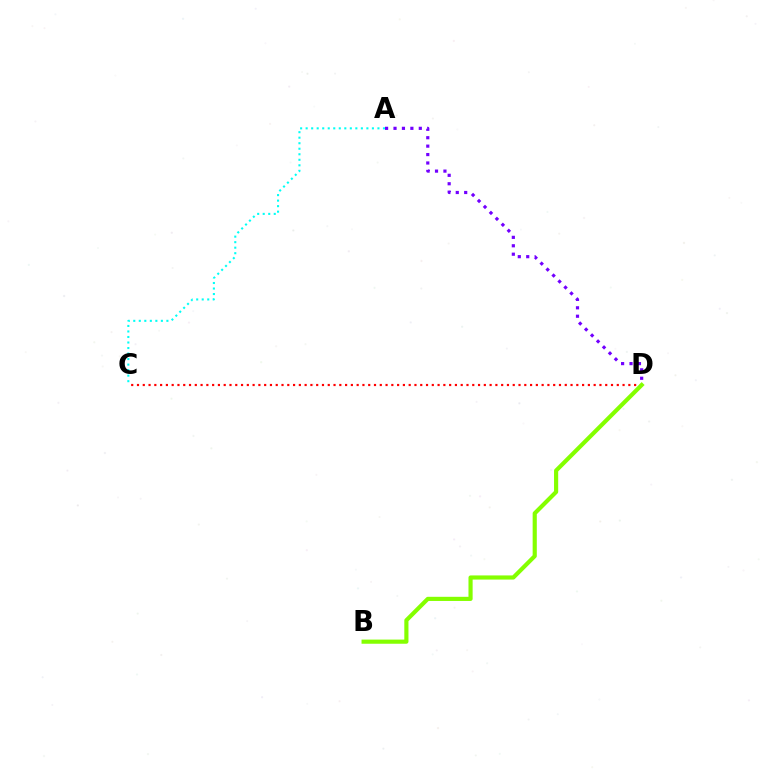{('A', 'C'): [{'color': '#00fff6', 'line_style': 'dotted', 'thickness': 1.5}], ('A', 'D'): [{'color': '#7200ff', 'line_style': 'dotted', 'thickness': 2.29}], ('C', 'D'): [{'color': '#ff0000', 'line_style': 'dotted', 'thickness': 1.57}], ('B', 'D'): [{'color': '#84ff00', 'line_style': 'solid', 'thickness': 2.99}]}